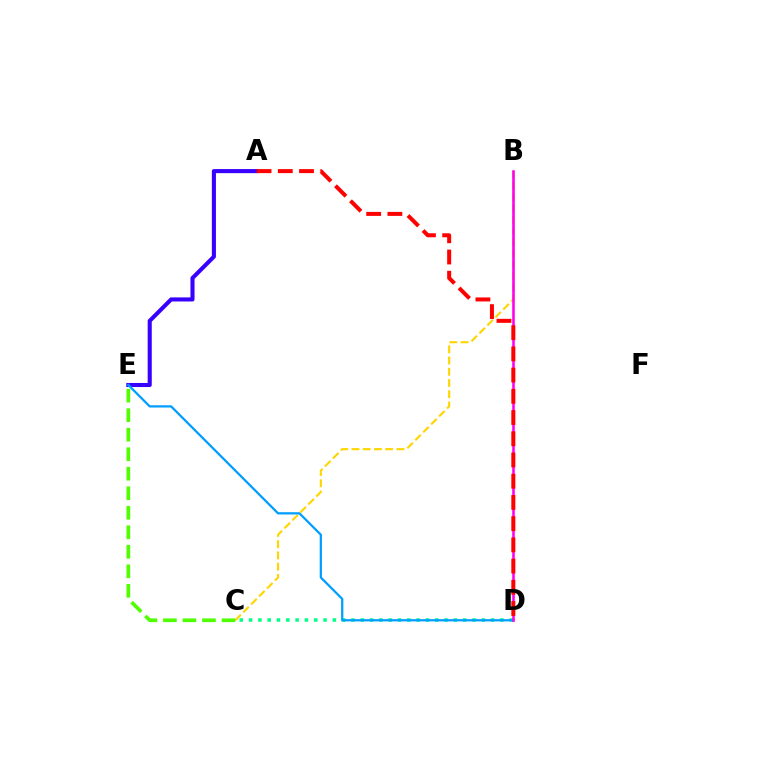{('C', 'D'): [{'color': '#00ff86', 'line_style': 'dotted', 'thickness': 2.53}], ('B', 'C'): [{'color': '#ffd500', 'line_style': 'dashed', 'thickness': 1.53}], ('A', 'E'): [{'color': '#3700ff', 'line_style': 'solid', 'thickness': 2.94}], ('C', 'E'): [{'color': '#4fff00', 'line_style': 'dashed', 'thickness': 2.65}], ('D', 'E'): [{'color': '#009eff', 'line_style': 'solid', 'thickness': 1.62}], ('B', 'D'): [{'color': '#ff00ed', 'line_style': 'solid', 'thickness': 1.86}], ('A', 'D'): [{'color': '#ff0000', 'line_style': 'dashed', 'thickness': 2.88}]}